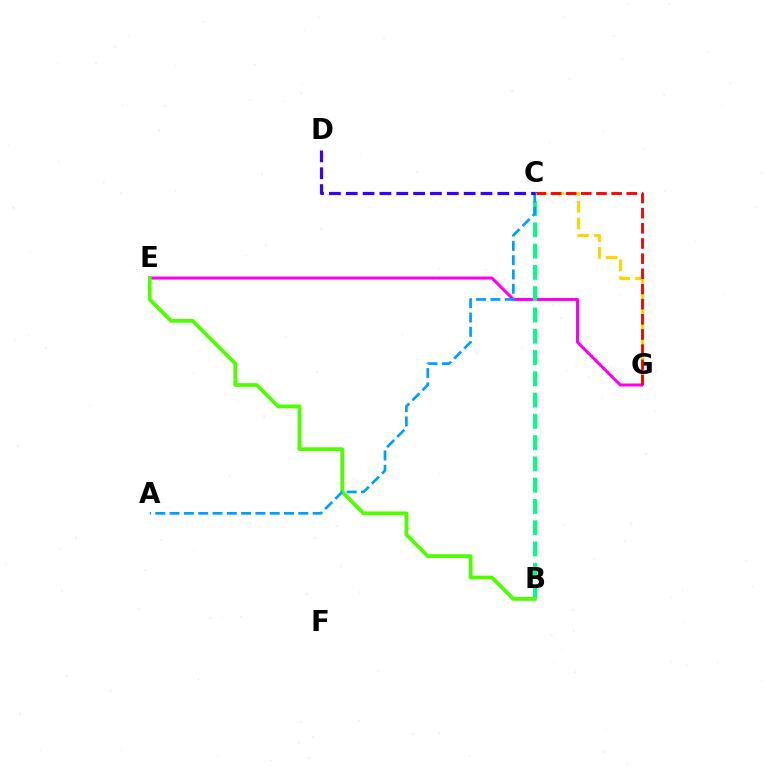{('E', 'G'): [{'color': '#ff00ed', 'line_style': 'solid', 'thickness': 2.18}], ('C', 'G'): [{'color': '#ffd500', 'line_style': 'dashed', 'thickness': 2.28}, {'color': '#ff0000', 'line_style': 'dashed', 'thickness': 2.06}], ('B', 'C'): [{'color': '#00ff86', 'line_style': 'dashed', 'thickness': 2.89}], ('B', 'E'): [{'color': '#4fff00', 'line_style': 'solid', 'thickness': 2.73}], ('A', 'C'): [{'color': '#009eff', 'line_style': 'dashed', 'thickness': 1.94}], ('C', 'D'): [{'color': '#3700ff', 'line_style': 'dashed', 'thickness': 2.29}]}